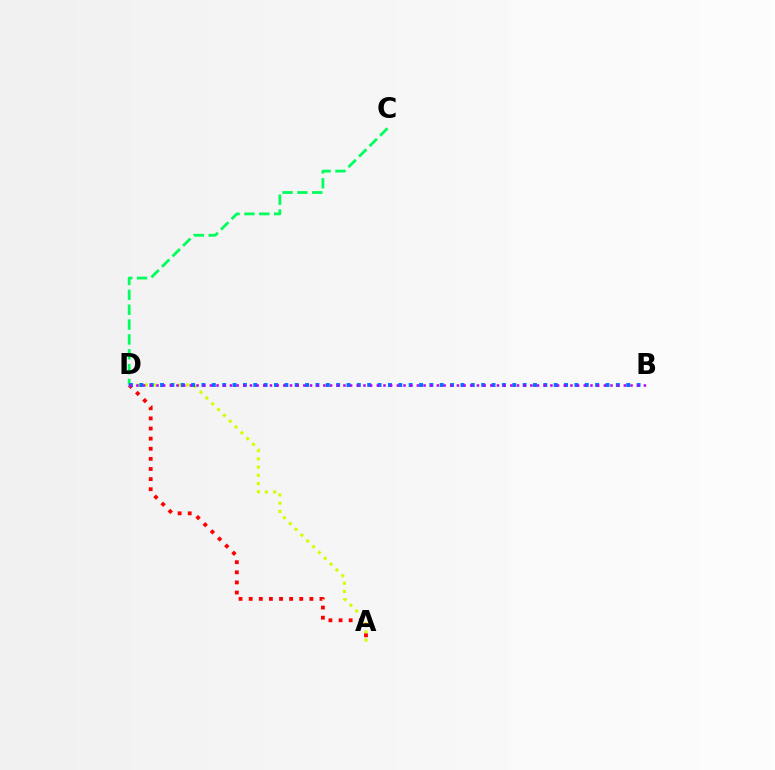{('A', 'D'): [{'color': '#d1ff00', 'line_style': 'dotted', 'thickness': 2.24}, {'color': '#ff0000', 'line_style': 'dotted', 'thickness': 2.75}], ('C', 'D'): [{'color': '#00ff5c', 'line_style': 'dashed', 'thickness': 2.02}], ('B', 'D'): [{'color': '#0074ff', 'line_style': 'dotted', 'thickness': 2.81}, {'color': '#b900ff', 'line_style': 'dotted', 'thickness': 1.81}]}